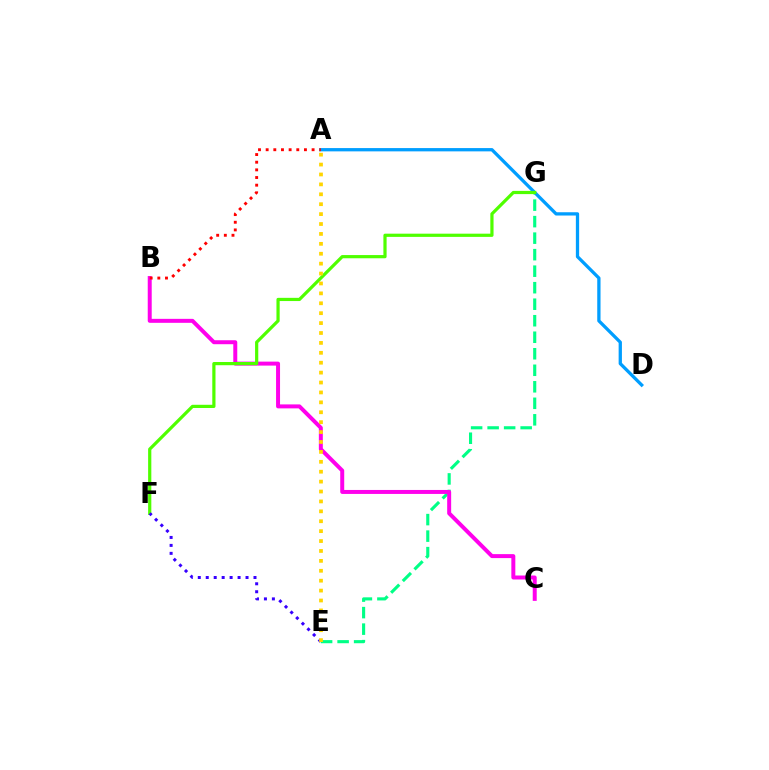{('E', 'G'): [{'color': '#00ff86', 'line_style': 'dashed', 'thickness': 2.24}], ('A', 'D'): [{'color': '#009eff', 'line_style': 'solid', 'thickness': 2.36}], ('B', 'C'): [{'color': '#ff00ed', 'line_style': 'solid', 'thickness': 2.86}], ('F', 'G'): [{'color': '#4fff00', 'line_style': 'solid', 'thickness': 2.31}], ('E', 'F'): [{'color': '#3700ff', 'line_style': 'dotted', 'thickness': 2.16}], ('A', 'E'): [{'color': '#ffd500', 'line_style': 'dotted', 'thickness': 2.69}], ('A', 'B'): [{'color': '#ff0000', 'line_style': 'dotted', 'thickness': 2.08}]}